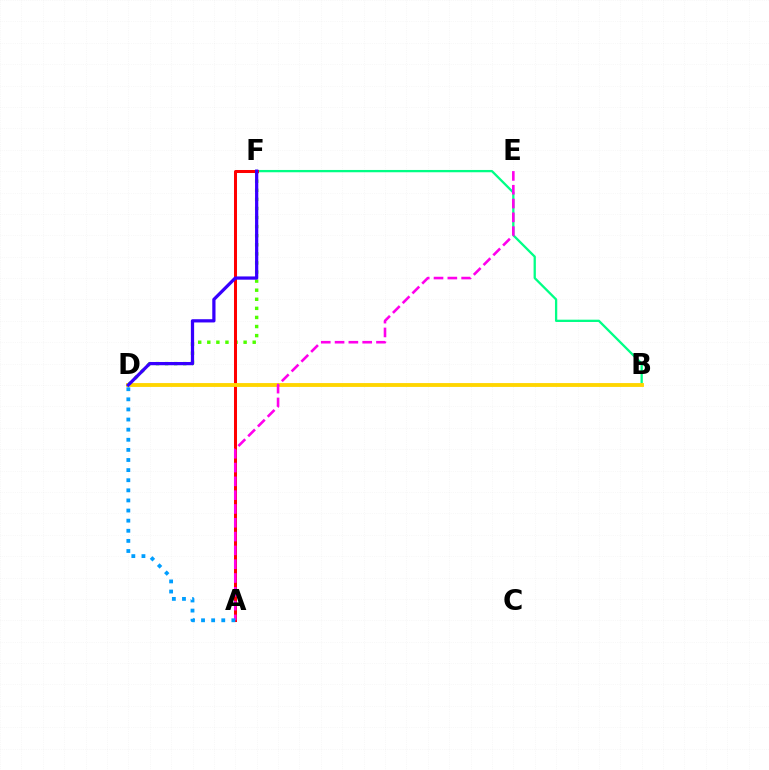{('D', 'F'): [{'color': '#4fff00', 'line_style': 'dotted', 'thickness': 2.47}, {'color': '#3700ff', 'line_style': 'solid', 'thickness': 2.33}], ('B', 'F'): [{'color': '#00ff86', 'line_style': 'solid', 'thickness': 1.65}], ('A', 'F'): [{'color': '#ff0000', 'line_style': 'solid', 'thickness': 2.17}], ('B', 'D'): [{'color': '#ffd500', 'line_style': 'solid', 'thickness': 2.77}], ('A', 'E'): [{'color': '#ff00ed', 'line_style': 'dashed', 'thickness': 1.88}], ('A', 'D'): [{'color': '#009eff', 'line_style': 'dotted', 'thickness': 2.75}]}